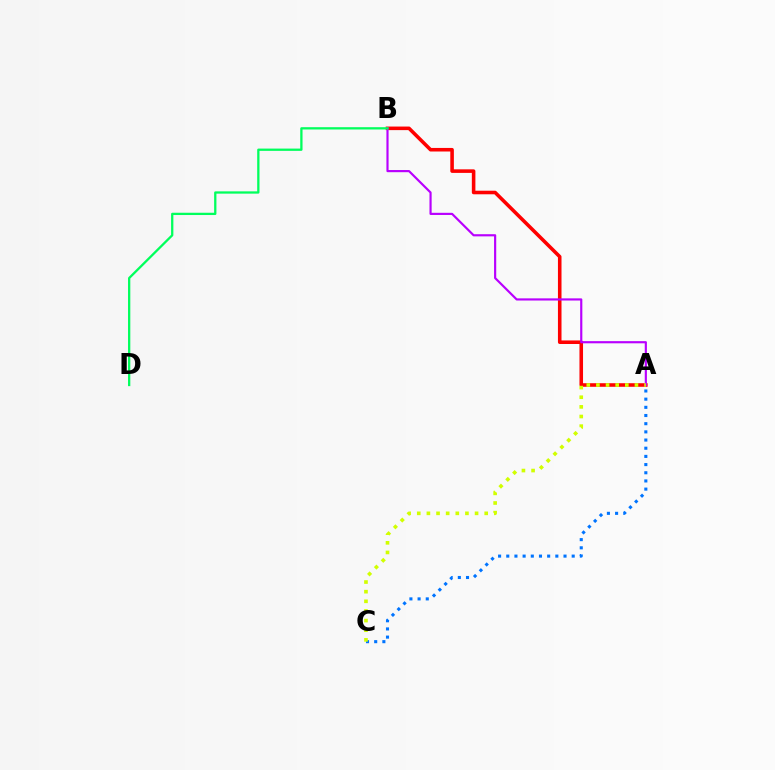{('A', 'B'): [{'color': '#ff0000', 'line_style': 'solid', 'thickness': 2.57}, {'color': '#b900ff', 'line_style': 'solid', 'thickness': 1.56}], ('A', 'C'): [{'color': '#0074ff', 'line_style': 'dotted', 'thickness': 2.22}, {'color': '#d1ff00', 'line_style': 'dotted', 'thickness': 2.62}], ('B', 'D'): [{'color': '#00ff5c', 'line_style': 'solid', 'thickness': 1.65}]}